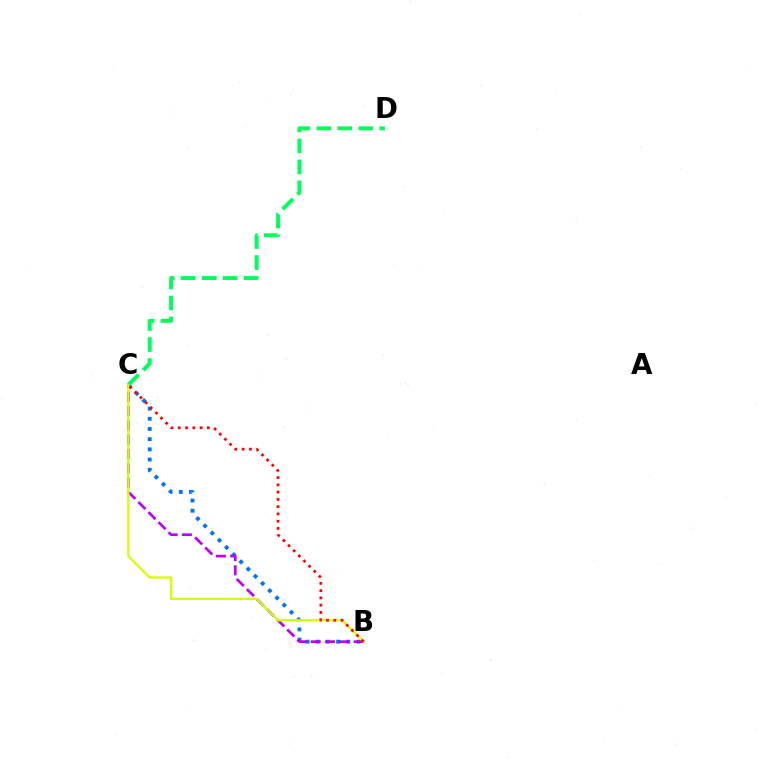{('B', 'C'): [{'color': '#0074ff', 'line_style': 'dotted', 'thickness': 2.77}, {'color': '#b900ff', 'line_style': 'dashed', 'thickness': 1.94}, {'color': '#d1ff00', 'line_style': 'solid', 'thickness': 1.63}, {'color': '#ff0000', 'line_style': 'dotted', 'thickness': 1.97}], ('C', 'D'): [{'color': '#00ff5c', 'line_style': 'dashed', 'thickness': 2.85}]}